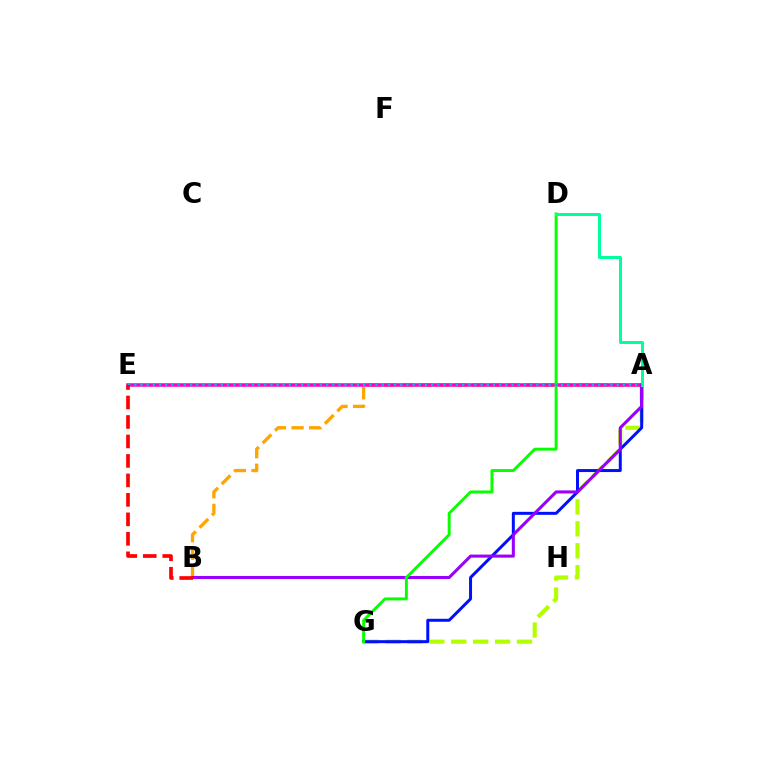{('A', 'G'): [{'color': '#b3ff00', 'line_style': 'dashed', 'thickness': 2.98}, {'color': '#0010ff', 'line_style': 'solid', 'thickness': 2.15}], ('A', 'B'): [{'color': '#ffa500', 'line_style': 'dashed', 'thickness': 2.39}, {'color': '#9b00ff', 'line_style': 'solid', 'thickness': 2.21}], ('A', 'E'): [{'color': '#ff00bd', 'line_style': 'solid', 'thickness': 2.55}, {'color': '#00b5ff', 'line_style': 'dotted', 'thickness': 1.68}], ('D', 'G'): [{'color': '#08ff00', 'line_style': 'solid', 'thickness': 2.11}], ('A', 'D'): [{'color': '#00ff9d', 'line_style': 'solid', 'thickness': 2.16}], ('B', 'E'): [{'color': '#ff0000', 'line_style': 'dashed', 'thickness': 2.65}]}